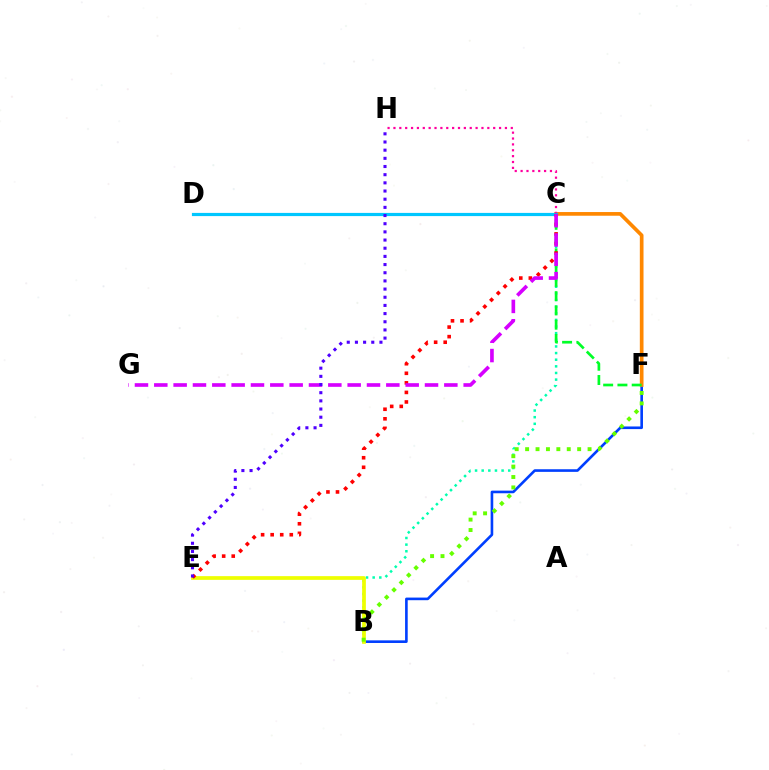{('B', 'C'): [{'color': '#00ffaf', 'line_style': 'dotted', 'thickness': 1.8}], ('B', 'F'): [{'color': '#003fff', 'line_style': 'solid', 'thickness': 1.89}, {'color': '#66ff00', 'line_style': 'dotted', 'thickness': 2.83}], ('B', 'E'): [{'color': '#eeff00', 'line_style': 'solid', 'thickness': 2.68}], ('C', 'F'): [{'color': '#ff8800', 'line_style': 'solid', 'thickness': 2.65}, {'color': '#00ff27', 'line_style': 'dashed', 'thickness': 1.94}], ('C', 'H'): [{'color': '#ff00a0', 'line_style': 'dotted', 'thickness': 1.59}], ('C', 'D'): [{'color': '#00c7ff', 'line_style': 'solid', 'thickness': 2.29}], ('C', 'E'): [{'color': '#ff0000', 'line_style': 'dotted', 'thickness': 2.6}], ('C', 'G'): [{'color': '#d600ff', 'line_style': 'dashed', 'thickness': 2.63}], ('E', 'H'): [{'color': '#4f00ff', 'line_style': 'dotted', 'thickness': 2.22}]}